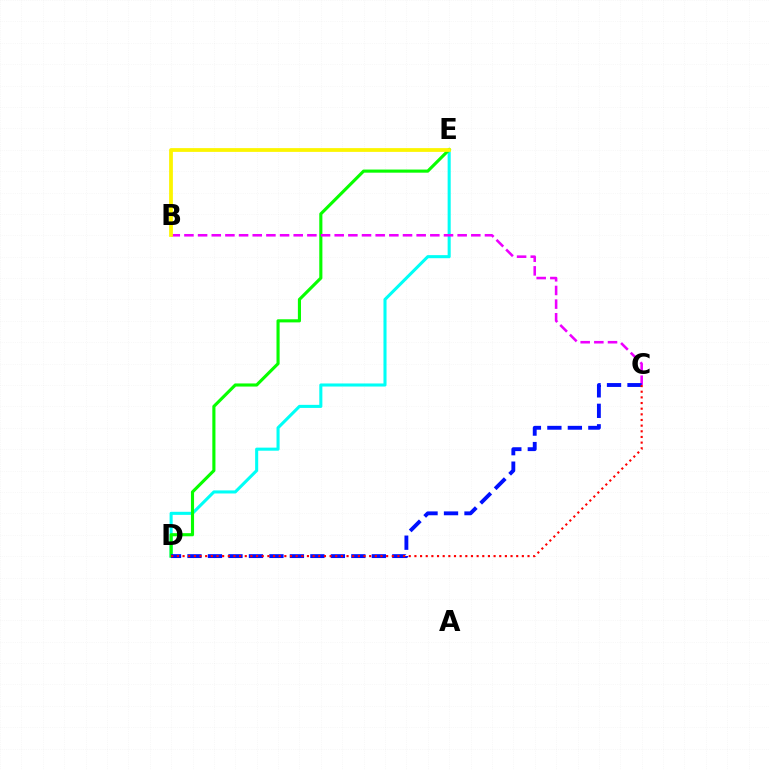{('D', 'E'): [{'color': '#00fff6', 'line_style': 'solid', 'thickness': 2.21}, {'color': '#08ff00', 'line_style': 'solid', 'thickness': 2.25}], ('B', 'C'): [{'color': '#ee00ff', 'line_style': 'dashed', 'thickness': 1.86}], ('B', 'E'): [{'color': '#fcf500', 'line_style': 'solid', 'thickness': 2.71}], ('C', 'D'): [{'color': '#0010ff', 'line_style': 'dashed', 'thickness': 2.78}, {'color': '#ff0000', 'line_style': 'dotted', 'thickness': 1.54}]}